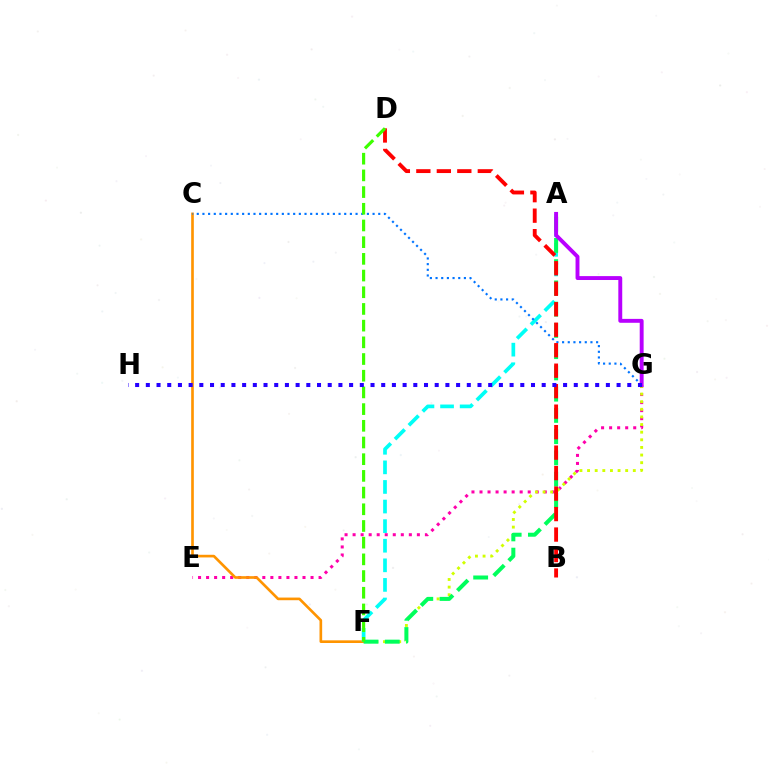{('E', 'G'): [{'color': '#ff00ac', 'line_style': 'dotted', 'thickness': 2.18}], ('F', 'G'): [{'color': '#d1ff00', 'line_style': 'dotted', 'thickness': 2.07}], ('C', 'F'): [{'color': '#ff9400', 'line_style': 'solid', 'thickness': 1.91}], ('A', 'F'): [{'color': '#00fff6', 'line_style': 'dashed', 'thickness': 2.66}, {'color': '#00ff5c', 'line_style': 'dashed', 'thickness': 2.89}], ('C', 'G'): [{'color': '#0074ff', 'line_style': 'dotted', 'thickness': 1.54}], ('A', 'G'): [{'color': '#b900ff', 'line_style': 'solid', 'thickness': 2.81}], ('B', 'D'): [{'color': '#ff0000', 'line_style': 'dashed', 'thickness': 2.78}], ('D', 'F'): [{'color': '#3dff00', 'line_style': 'dashed', 'thickness': 2.27}], ('G', 'H'): [{'color': '#2500ff', 'line_style': 'dotted', 'thickness': 2.91}]}